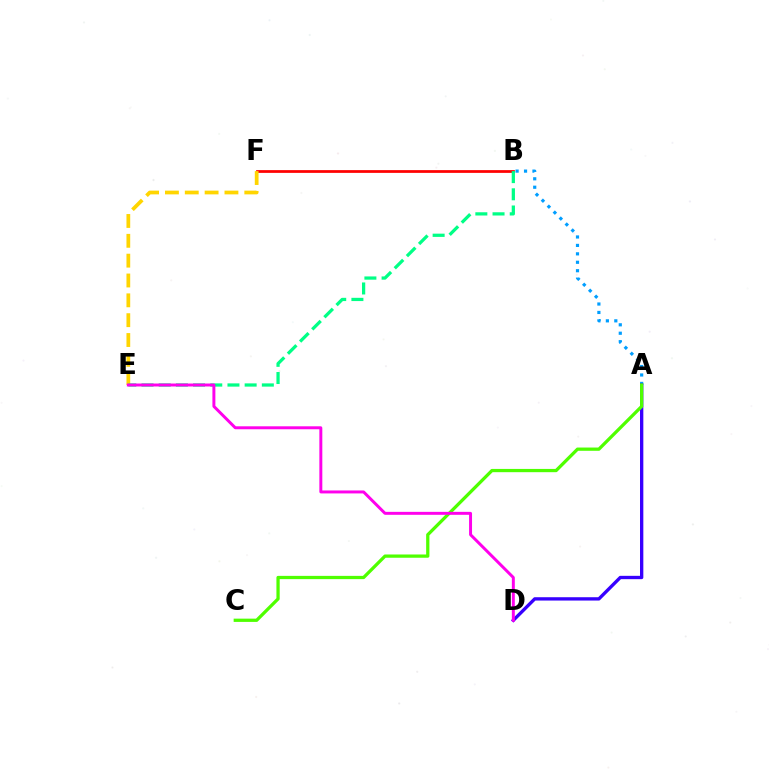{('A', 'B'): [{'color': '#009eff', 'line_style': 'dotted', 'thickness': 2.29}], ('B', 'F'): [{'color': '#ff0000', 'line_style': 'solid', 'thickness': 1.98}], ('A', 'D'): [{'color': '#3700ff', 'line_style': 'solid', 'thickness': 2.4}], ('A', 'C'): [{'color': '#4fff00', 'line_style': 'solid', 'thickness': 2.35}], ('E', 'F'): [{'color': '#ffd500', 'line_style': 'dashed', 'thickness': 2.7}], ('B', 'E'): [{'color': '#00ff86', 'line_style': 'dashed', 'thickness': 2.34}], ('D', 'E'): [{'color': '#ff00ed', 'line_style': 'solid', 'thickness': 2.13}]}